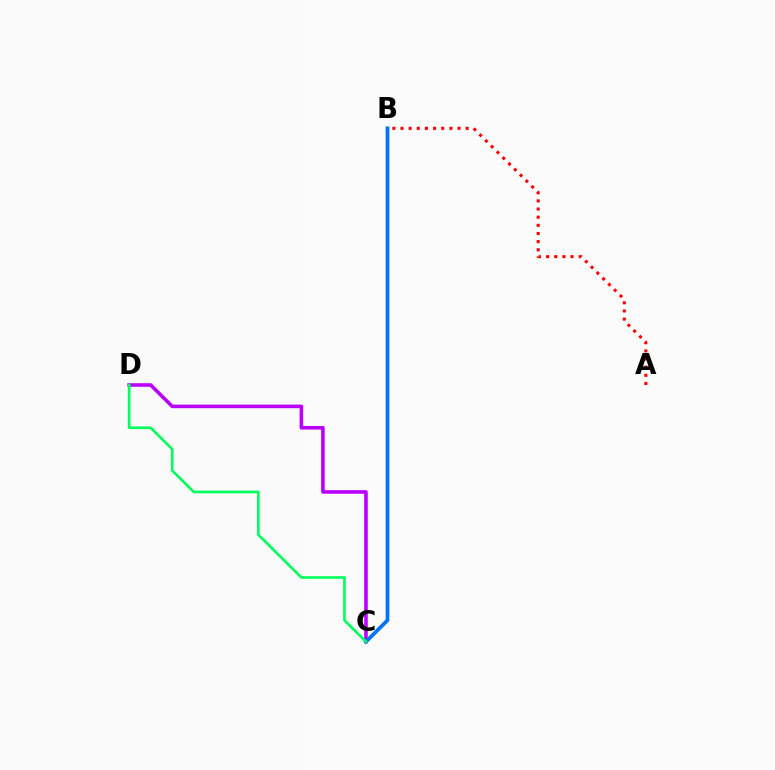{('C', 'D'): [{'color': '#b900ff', 'line_style': 'solid', 'thickness': 2.58}, {'color': '#00ff5c', 'line_style': 'solid', 'thickness': 1.91}], ('B', 'C'): [{'color': '#d1ff00', 'line_style': 'dashed', 'thickness': 1.69}, {'color': '#0074ff', 'line_style': 'solid', 'thickness': 2.69}], ('A', 'B'): [{'color': '#ff0000', 'line_style': 'dotted', 'thickness': 2.21}]}